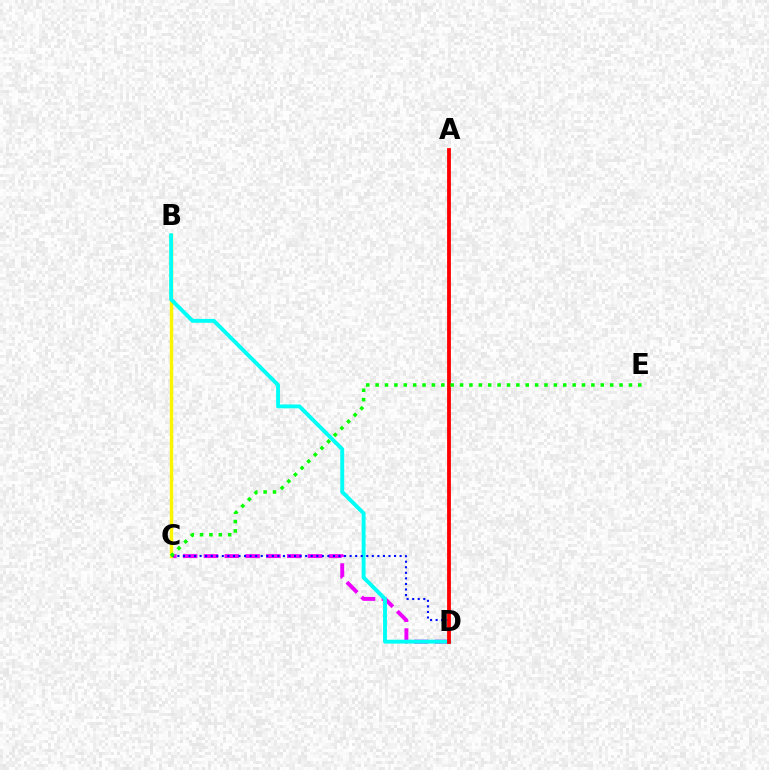{('C', 'D'): [{'color': '#ee00ff', 'line_style': 'dashed', 'thickness': 2.83}, {'color': '#0010ff', 'line_style': 'dotted', 'thickness': 1.51}], ('B', 'C'): [{'color': '#fcf500', 'line_style': 'solid', 'thickness': 2.45}], ('B', 'D'): [{'color': '#00fff6', 'line_style': 'solid', 'thickness': 2.8}], ('A', 'D'): [{'color': '#ff0000', 'line_style': 'solid', 'thickness': 2.75}], ('C', 'E'): [{'color': '#08ff00', 'line_style': 'dotted', 'thickness': 2.55}]}